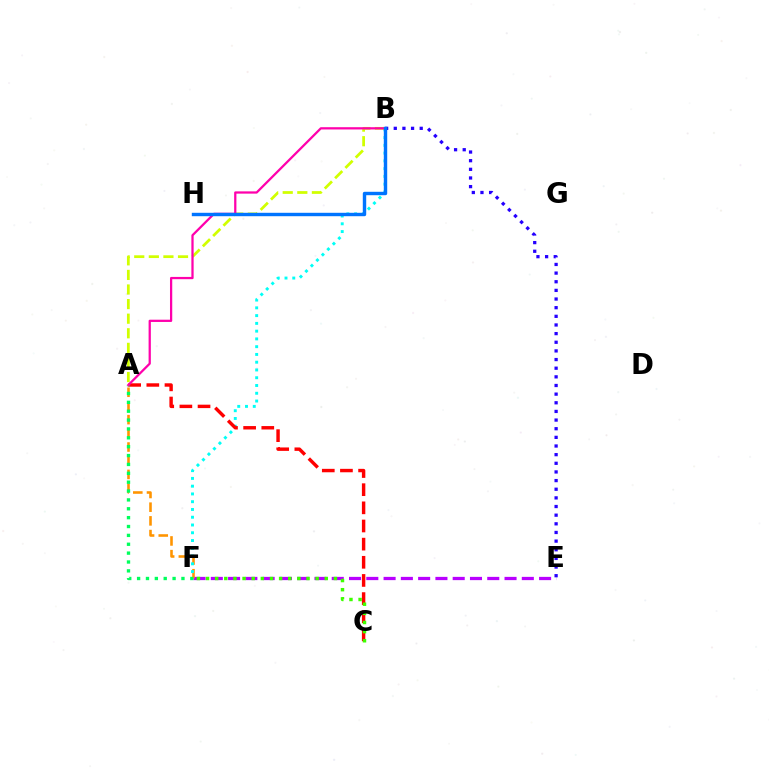{('E', 'F'): [{'color': '#b900ff', 'line_style': 'dashed', 'thickness': 2.35}], ('A', 'F'): [{'color': '#ff9400', 'line_style': 'dashed', 'thickness': 1.86}, {'color': '#00ff5c', 'line_style': 'dotted', 'thickness': 2.41}], ('B', 'E'): [{'color': '#2500ff', 'line_style': 'dotted', 'thickness': 2.35}], ('B', 'F'): [{'color': '#00fff6', 'line_style': 'dotted', 'thickness': 2.11}], ('A', 'C'): [{'color': '#ff0000', 'line_style': 'dashed', 'thickness': 2.47}], ('A', 'B'): [{'color': '#d1ff00', 'line_style': 'dashed', 'thickness': 1.98}, {'color': '#ff00ac', 'line_style': 'solid', 'thickness': 1.63}], ('C', 'F'): [{'color': '#3dff00', 'line_style': 'dotted', 'thickness': 2.48}], ('B', 'H'): [{'color': '#0074ff', 'line_style': 'solid', 'thickness': 2.46}]}